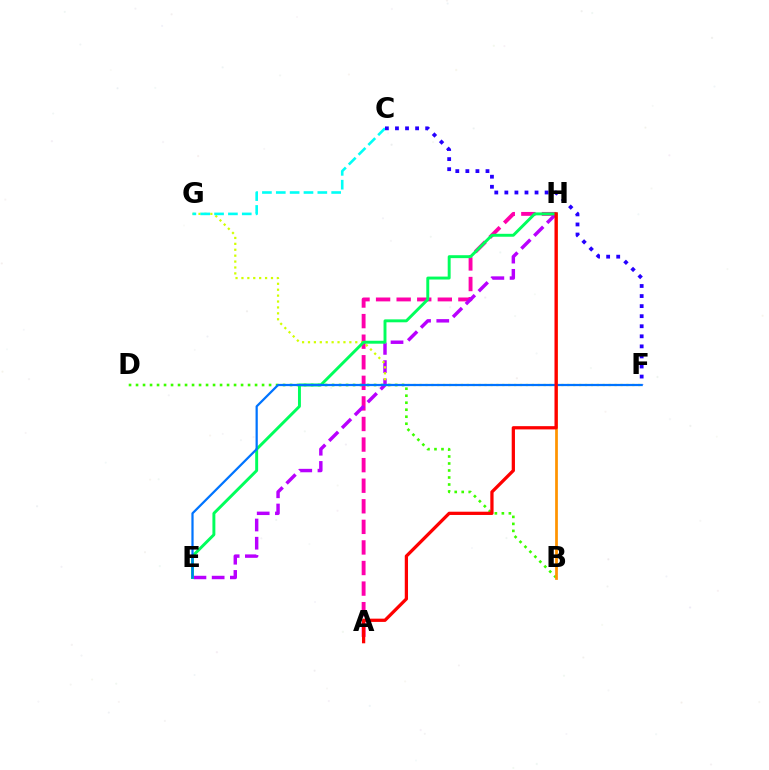{('B', 'D'): [{'color': '#3dff00', 'line_style': 'dotted', 'thickness': 1.9}], ('A', 'H'): [{'color': '#ff00ac', 'line_style': 'dashed', 'thickness': 2.8}, {'color': '#ff0000', 'line_style': 'solid', 'thickness': 2.34}], ('E', 'H'): [{'color': '#b900ff', 'line_style': 'dashed', 'thickness': 2.47}, {'color': '#00ff5c', 'line_style': 'solid', 'thickness': 2.11}], ('F', 'G'): [{'color': '#d1ff00', 'line_style': 'dotted', 'thickness': 1.61}], ('C', 'G'): [{'color': '#00fff6', 'line_style': 'dashed', 'thickness': 1.88}], ('B', 'H'): [{'color': '#ff9400', 'line_style': 'solid', 'thickness': 1.97}], ('C', 'F'): [{'color': '#2500ff', 'line_style': 'dotted', 'thickness': 2.73}], ('E', 'F'): [{'color': '#0074ff', 'line_style': 'solid', 'thickness': 1.61}]}